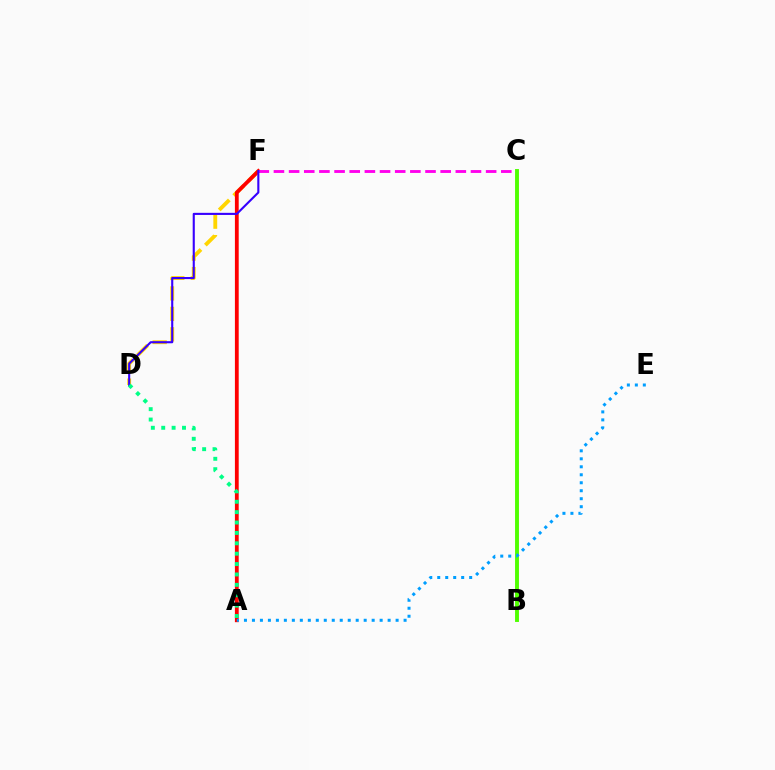{('D', 'F'): [{'color': '#ffd500', 'line_style': 'dashed', 'thickness': 2.78}, {'color': '#3700ff', 'line_style': 'solid', 'thickness': 1.52}], ('A', 'F'): [{'color': '#ff0000', 'line_style': 'solid', 'thickness': 2.73}], ('C', 'F'): [{'color': '#ff00ed', 'line_style': 'dashed', 'thickness': 2.06}], ('B', 'C'): [{'color': '#4fff00', 'line_style': 'solid', 'thickness': 2.81}], ('A', 'D'): [{'color': '#00ff86', 'line_style': 'dotted', 'thickness': 2.82}], ('A', 'E'): [{'color': '#009eff', 'line_style': 'dotted', 'thickness': 2.17}]}